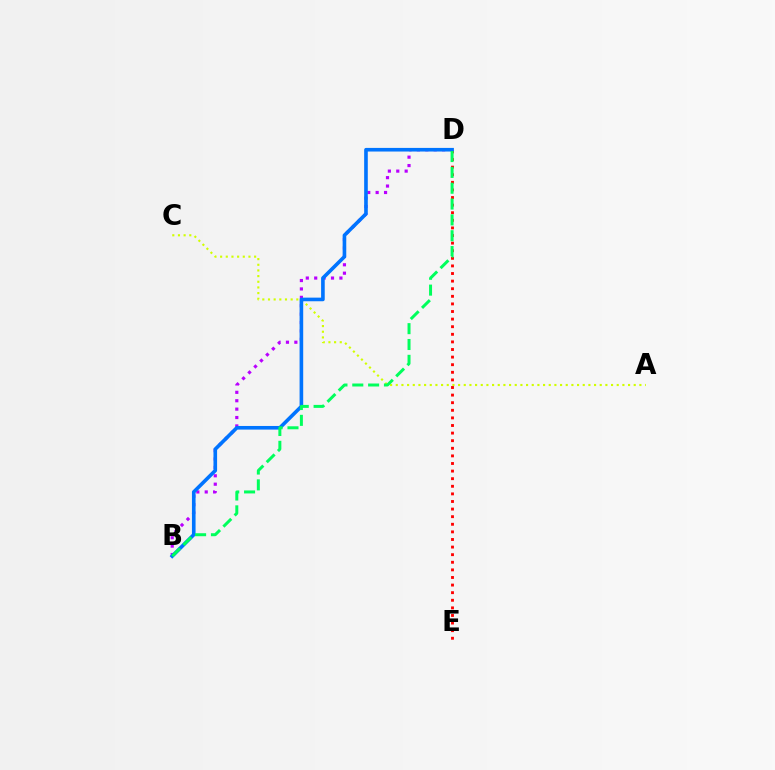{('B', 'D'): [{'color': '#b900ff', 'line_style': 'dotted', 'thickness': 2.28}, {'color': '#0074ff', 'line_style': 'solid', 'thickness': 2.61}, {'color': '#00ff5c', 'line_style': 'dashed', 'thickness': 2.15}], ('A', 'C'): [{'color': '#d1ff00', 'line_style': 'dotted', 'thickness': 1.54}], ('D', 'E'): [{'color': '#ff0000', 'line_style': 'dotted', 'thickness': 2.06}]}